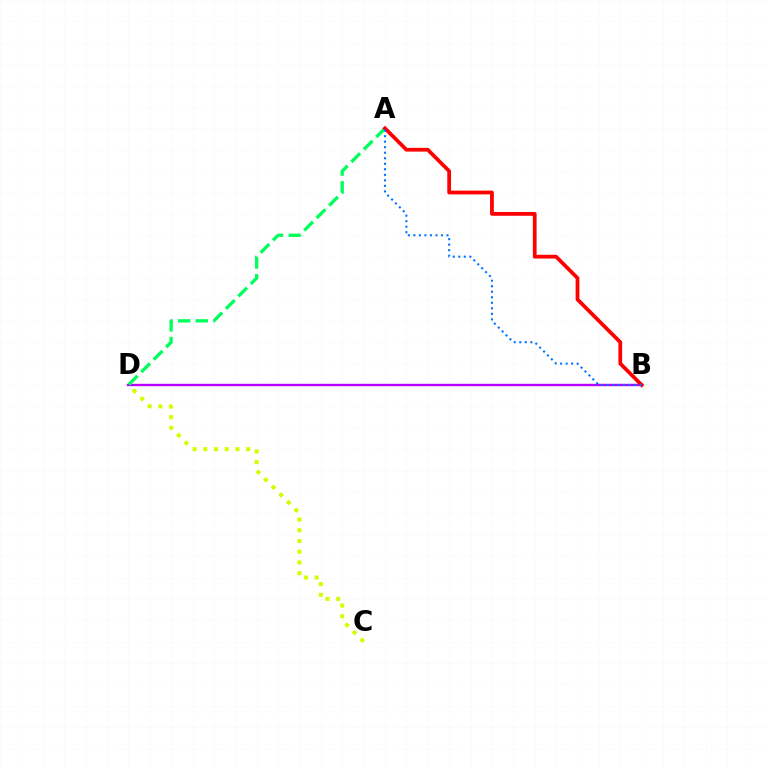{('B', 'D'): [{'color': '#b900ff', 'line_style': 'solid', 'thickness': 1.72}], ('A', 'D'): [{'color': '#00ff5c', 'line_style': 'dashed', 'thickness': 2.39}], ('A', 'B'): [{'color': '#ff0000', 'line_style': 'solid', 'thickness': 2.7}, {'color': '#0074ff', 'line_style': 'dotted', 'thickness': 1.5}], ('C', 'D'): [{'color': '#d1ff00', 'line_style': 'dotted', 'thickness': 2.92}]}